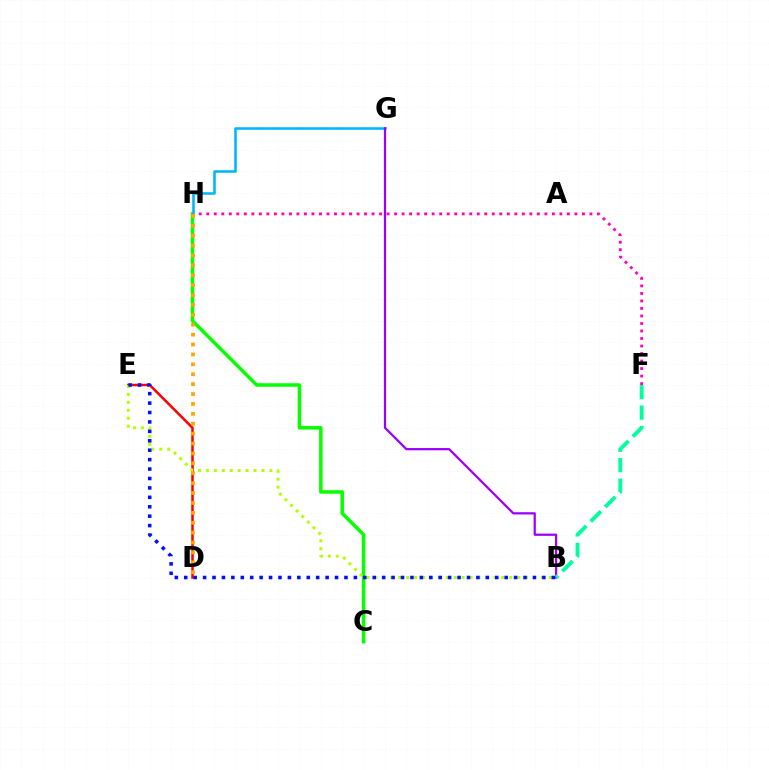{('C', 'H'): [{'color': '#08ff00', 'line_style': 'solid', 'thickness': 2.53}], ('F', 'H'): [{'color': '#ff00bd', 'line_style': 'dotted', 'thickness': 2.04}], ('G', 'H'): [{'color': '#00b5ff', 'line_style': 'solid', 'thickness': 1.84}], ('B', 'G'): [{'color': '#9b00ff', 'line_style': 'solid', 'thickness': 1.61}], ('D', 'E'): [{'color': '#ff0000', 'line_style': 'solid', 'thickness': 1.81}], ('B', 'E'): [{'color': '#b3ff00', 'line_style': 'dotted', 'thickness': 2.15}, {'color': '#0010ff', 'line_style': 'dotted', 'thickness': 2.56}], ('D', 'H'): [{'color': '#ffa500', 'line_style': 'dotted', 'thickness': 2.69}], ('B', 'F'): [{'color': '#00ff9d', 'line_style': 'dashed', 'thickness': 2.78}]}